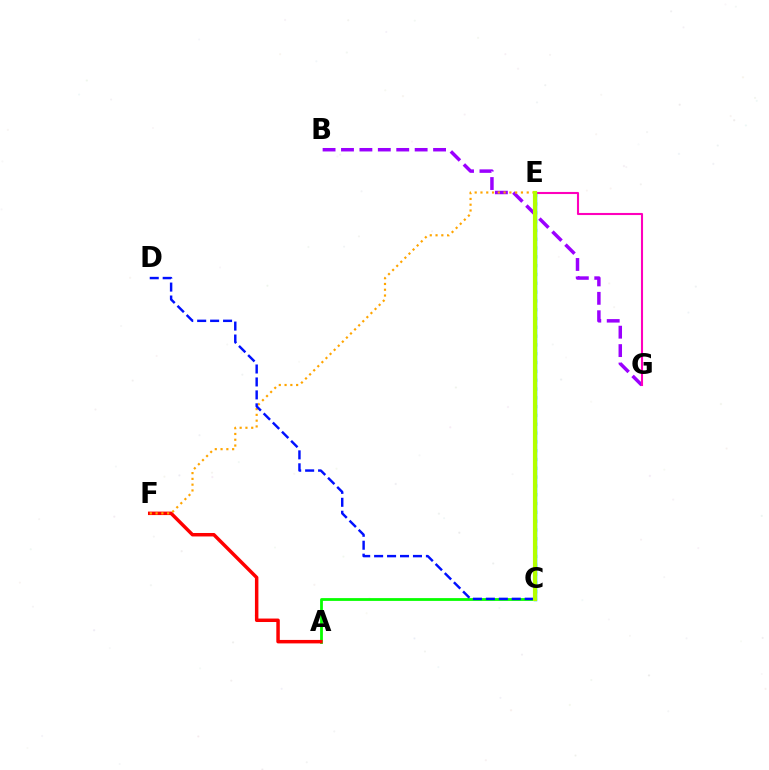{('B', 'G'): [{'color': '#9b00ff', 'line_style': 'dashed', 'thickness': 2.5}], ('A', 'C'): [{'color': '#08ff00', 'line_style': 'solid', 'thickness': 2.01}], ('A', 'F'): [{'color': '#ff0000', 'line_style': 'solid', 'thickness': 2.5}], ('E', 'G'): [{'color': '#ff00bd', 'line_style': 'solid', 'thickness': 1.51}], ('E', 'F'): [{'color': '#ffa500', 'line_style': 'dotted', 'thickness': 1.57}], ('C', 'E'): [{'color': '#00ff9d', 'line_style': 'dotted', 'thickness': 2.39}, {'color': '#00b5ff', 'line_style': 'solid', 'thickness': 2.51}, {'color': '#b3ff00', 'line_style': 'solid', 'thickness': 2.98}], ('C', 'D'): [{'color': '#0010ff', 'line_style': 'dashed', 'thickness': 1.76}]}